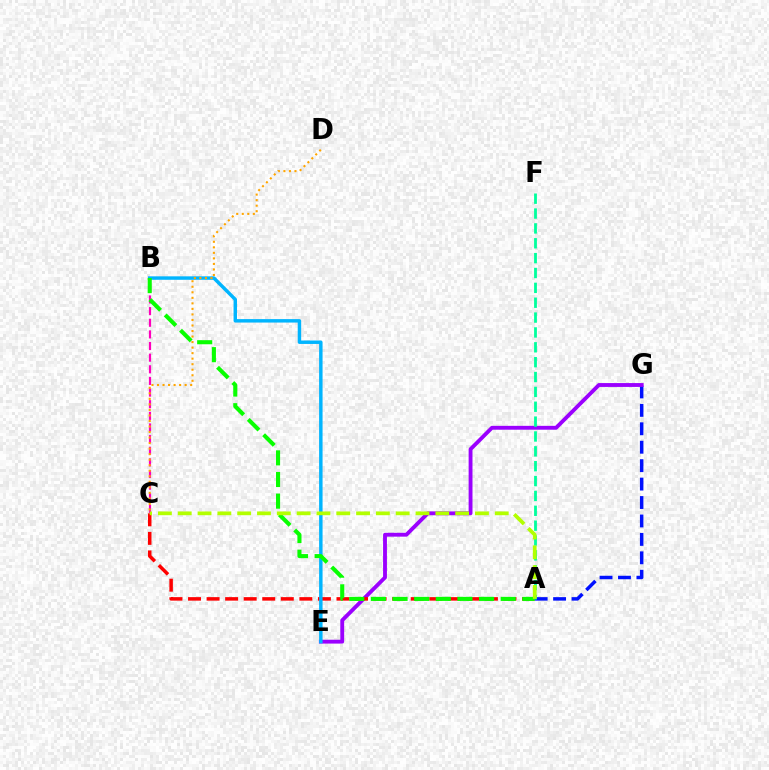{('A', 'G'): [{'color': '#0010ff', 'line_style': 'dashed', 'thickness': 2.5}], ('E', 'G'): [{'color': '#9b00ff', 'line_style': 'solid', 'thickness': 2.78}], ('A', 'C'): [{'color': '#ff0000', 'line_style': 'dashed', 'thickness': 2.52}, {'color': '#b3ff00', 'line_style': 'dashed', 'thickness': 2.69}], ('A', 'F'): [{'color': '#00ff9d', 'line_style': 'dashed', 'thickness': 2.02}], ('B', 'C'): [{'color': '#ff00bd', 'line_style': 'dashed', 'thickness': 1.58}], ('B', 'E'): [{'color': '#00b5ff', 'line_style': 'solid', 'thickness': 2.48}], ('A', 'B'): [{'color': '#08ff00', 'line_style': 'dashed', 'thickness': 2.94}], ('C', 'D'): [{'color': '#ffa500', 'line_style': 'dotted', 'thickness': 1.5}]}